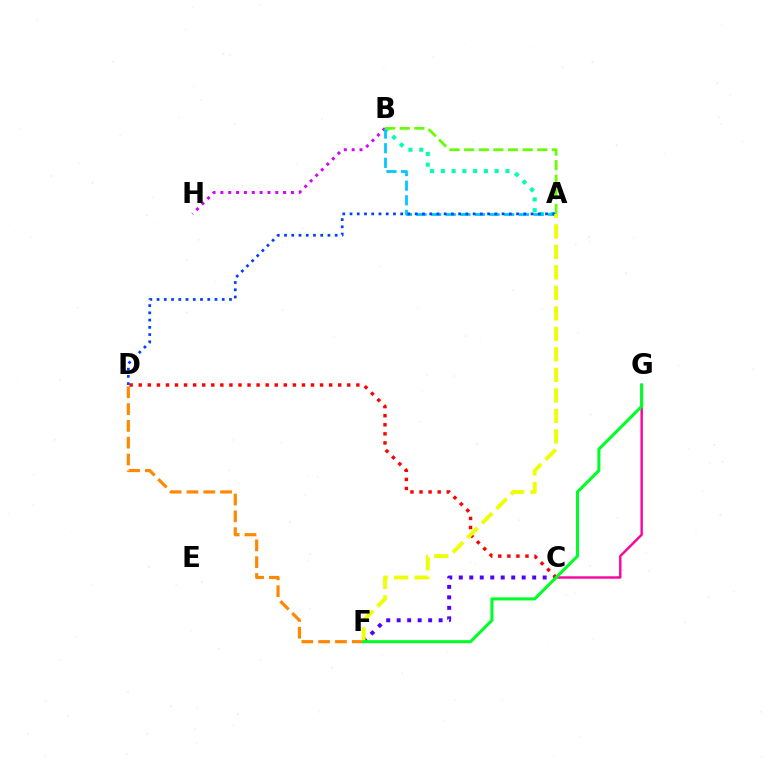{('D', 'F'): [{'color': '#ff8800', 'line_style': 'dashed', 'thickness': 2.28}], ('C', 'F'): [{'color': '#4f00ff', 'line_style': 'dotted', 'thickness': 2.85}], ('C', 'D'): [{'color': '#ff0000', 'line_style': 'dotted', 'thickness': 2.46}], ('A', 'B'): [{'color': '#00ffaf', 'line_style': 'dotted', 'thickness': 2.92}, {'color': '#00c7ff', 'line_style': 'dashed', 'thickness': 1.99}, {'color': '#66ff00', 'line_style': 'dashed', 'thickness': 1.99}], ('C', 'G'): [{'color': '#ff00a0', 'line_style': 'solid', 'thickness': 1.72}], ('B', 'H'): [{'color': '#d600ff', 'line_style': 'dotted', 'thickness': 2.13}], ('A', 'D'): [{'color': '#003fff', 'line_style': 'dotted', 'thickness': 1.97}], ('A', 'F'): [{'color': '#eeff00', 'line_style': 'dashed', 'thickness': 2.78}], ('F', 'G'): [{'color': '#00ff27', 'line_style': 'solid', 'thickness': 2.2}]}